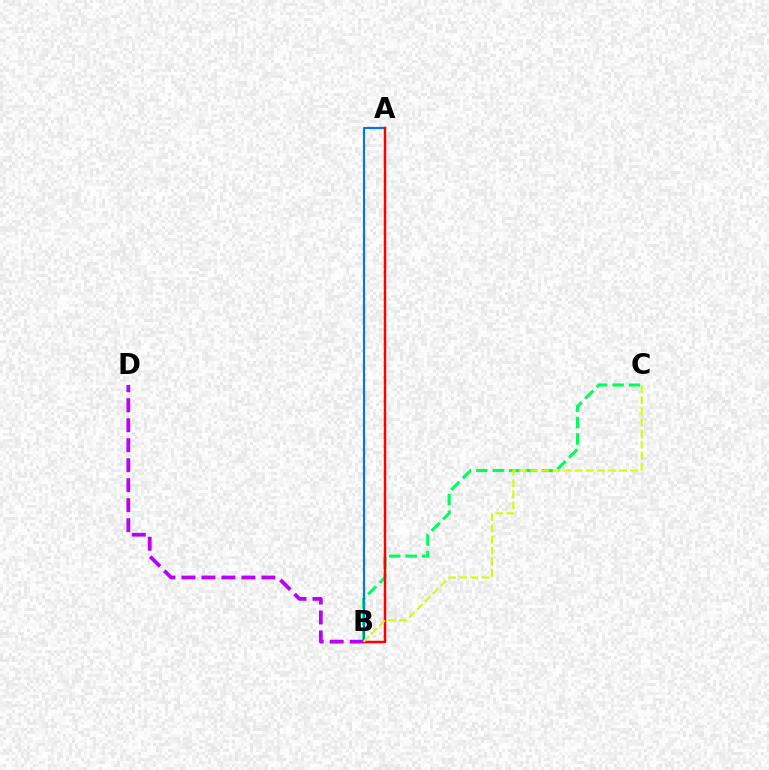{('B', 'C'): [{'color': '#00ff5c', 'line_style': 'dashed', 'thickness': 2.23}, {'color': '#d1ff00', 'line_style': 'dashed', 'thickness': 1.51}], ('A', 'B'): [{'color': '#0074ff', 'line_style': 'solid', 'thickness': 1.55}, {'color': '#ff0000', 'line_style': 'solid', 'thickness': 1.78}], ('B', 'D'): [{'color': '#b900ff', 'line_style': 'dashed', 'thickness': 2.71}]}